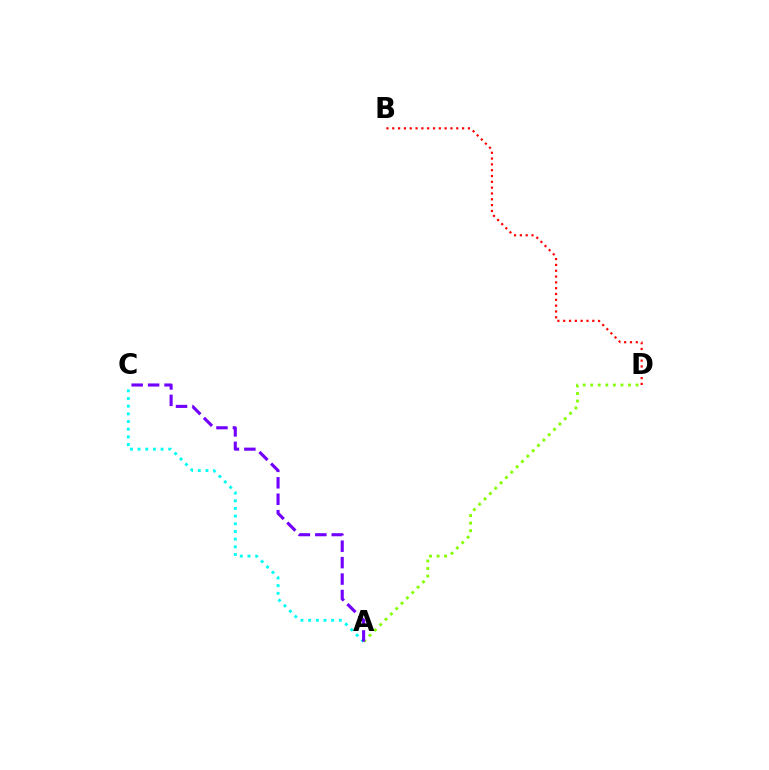{('A', 'D'): [{'color': '#84ff00', 'line_style': 'dotted', 'thickness': 2.05}], ('A', 'C'): [{'color': '#00fff6', 'line_style': 'dotted', 'thickness': 2.08}, {'color': '#7200ff', 'line_style': 'dashed', 'thickness': 2.23}], ('B', 'D'): [{'color': '#ff0000', 'line_style': 'dotted', 'thickness': 1.58}]}